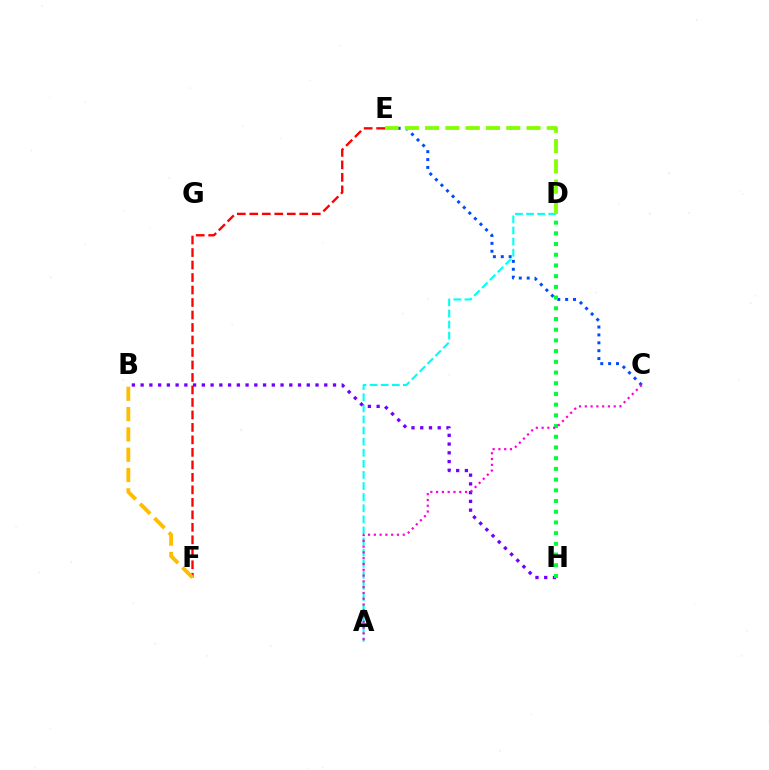{('C', 'E'): [{'color': '#004bff', 'line_style': 'dotted', 'thickness': 2.14}], ('A', 'D'): [{'color': '#00fff6', 'line_style': 'dashed', 'thickness': 1.51}], ('D', 'E'): [{'color': '#84ff00', 'line_style': 'dashed', 'thickness': 2.75}], ('B', 'H'): [{'color': '#7200ff', 'line_style': 'dotted', 'thickness': 2.38}], ('D', 'H'): [{'color': '#00ff39', 'line_style': 'dotted', 'thickness': 2.91}], ('E', 'F'): [{'color': '#ff0000', 'line_style': 'dashed', 'thickness': 1.7}], ('B', 'F'): [{'color': '#ffbd00', 'line_style': 'dashed', 'thickness': 2.76}], ('A', 'C'): [{'color': '#ff00cf', 'line_style': 'dotted', 'thickness': 1.57}]}